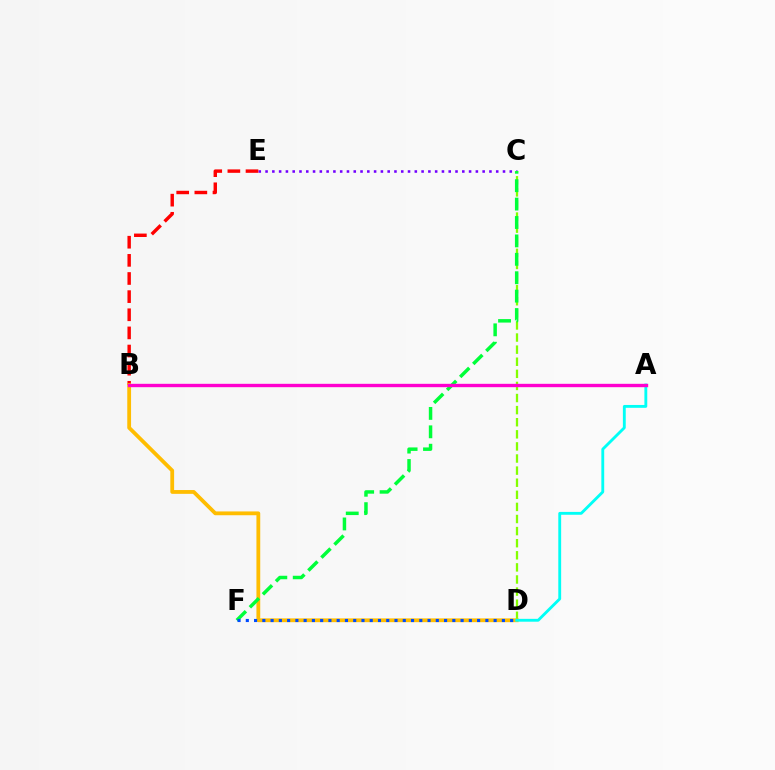{('C', 'E'): [{'color': '#7200ff', 'line_style': 'dotted', 'thickness': 1.84}], ('B', 'E'): [{'color': '#ff0000', 'line_style': 'dashed', 'thickness': 2.46}], ('C', 'D'): [{'color': '#84ff00', 'line_style': 'dashed', 'thickness': 1.64}], ('B', 'D'): [{'color': '#ffbd00', 'line_style': 'solid', 'thickness': 2.73}], ('C', 'F'): [{'color': '#00ff39', 'line_style': 'dashed', 'thickness': 2.5}], ('A', 'D'): [{'color': '#00fff6', 'line_style': 'solid', 'thickness': 2.06}], ('A', 'B'): [{'color': '#ff00cf', 'line_style': 'solid', 'thickness': 2.43}], ('D', 'F'): [{'color': '#004bff', 'line_style': 'dotted', 'thickness': 2.24}]}